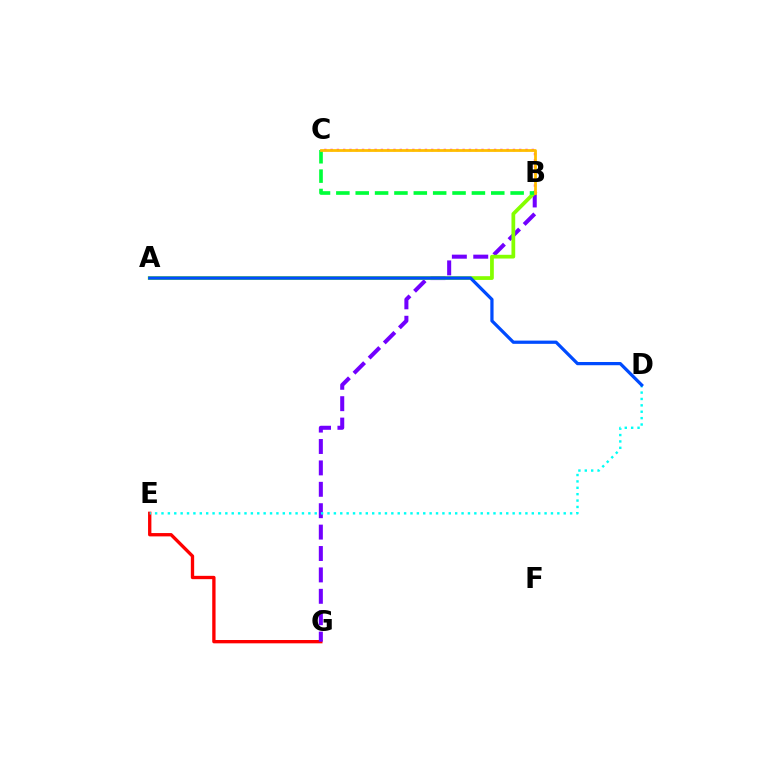{('E', 'G'): [{'color': '#ff0000', 'line_style': 'solid', 'thickness': 2.4}], ('B', 'G'): [{'color': '#7200ff', 'line_style': 'dashed', 'thickness': 2.91}], ('A', 'B'): [{'color': '#84ff00', 'line_style': 'solid', 'thickness': 2.7}], ('B', 'C'): [{'color': '#ff00cf', 'line_style': 'dotted', 'thickness': 1.71}, {'color': '#00ff39', 'line_style': 'dashed', 'thickness': 2.63}, {'color': '#ffbd00', 'line_style': 'solid', 'thickness': 2.0}], ('D', 'E'): [{'color': '#00fff6', 'line_style': 'dotted', 'thickness': 1.73}], ('A', 'D'): [{'color': '#004bff', 'line_style': 'solid', 'thickness': 2.33}]}